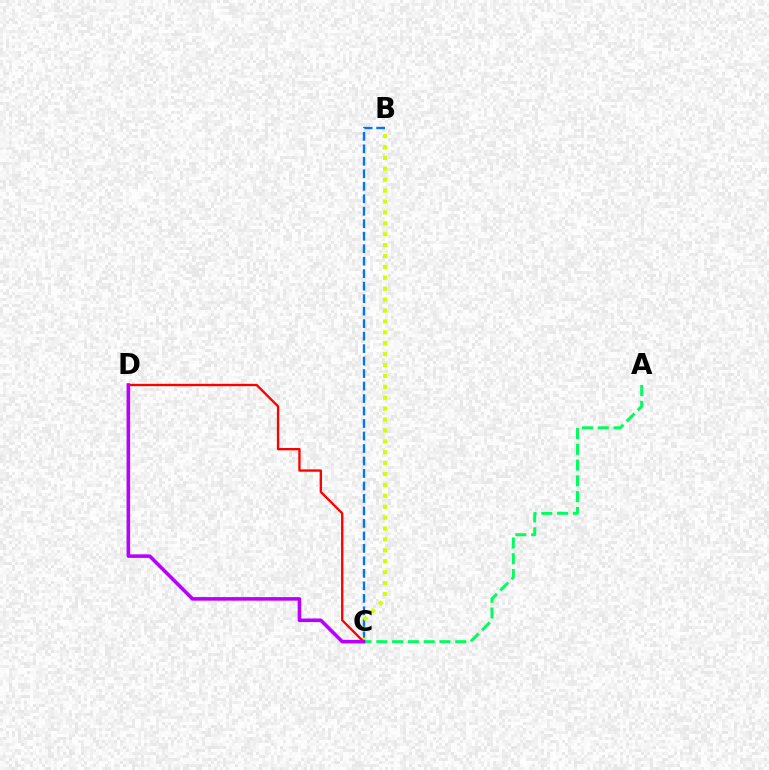{('B', 'C'): [{'color': '#0074ff', 'line_style': 'dashed', 'thickness': 1.7}, {'color': '#d1ff00', 'line_style': 'dotted', 'thickness': 2.96}], ('A', 'C'): [{'color': '#00ff5c', 'line_style': 'dashed', 'thickness': 2.14}], ('C', 'D'): [{'color': '#ff0000', 'line_style': 'solid', 'thickness': 1.68}, {'color': '#b900ff', 'line_style': 'solid', 'thickness': 2.57}]}